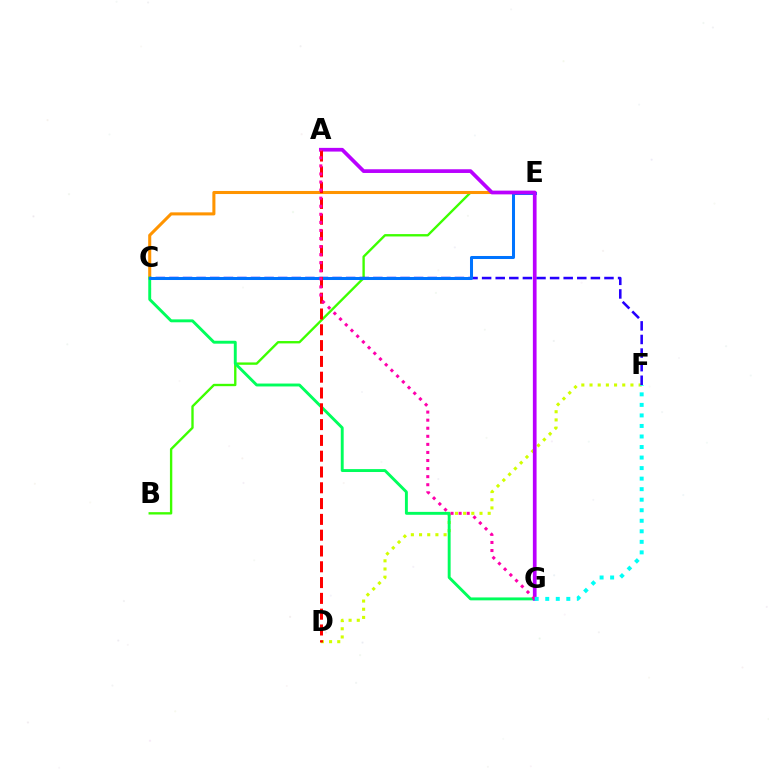{('B', 'E'): [{'color': '#3dff00', 'line_style': 'solid', 'thickness': 1.7}], ('C', 'E'): [{'color': '#ff9400', 'line_style': 'solid', 'thickness': 2.2}, {'color': '#0074ff', 'line_style': 'solid', 'thickness': 2.18}], ('D', 'F'): [{'color': '#d1ff00', 'line_style': 'dotted', 'thickness': 2.22}], ('C', 'F'): [{'color': '#2500ff', 'line_style': 'dashed', 'thickness': 1.85}], ('C', 'G'): [{'color': '#00ff5c', 'line_style': 'solid', 'thickness': 2.09}], ('A', 'G'): [{'color': '#b900ff', 'line_style': 'solid', 'thickness': 2.67}, {'color': '#ff00ac', 'line_style': 'dotted', 'thickness': 2.19}], ('A', 'D'): [{'color': '#ff0000', 'line_style': 'dashed', 'thickness': 2.15}], ('F', 'G'): [{'color': '#00fff6', 'line_style': 'dotted', 'thickness': 2.86}]}